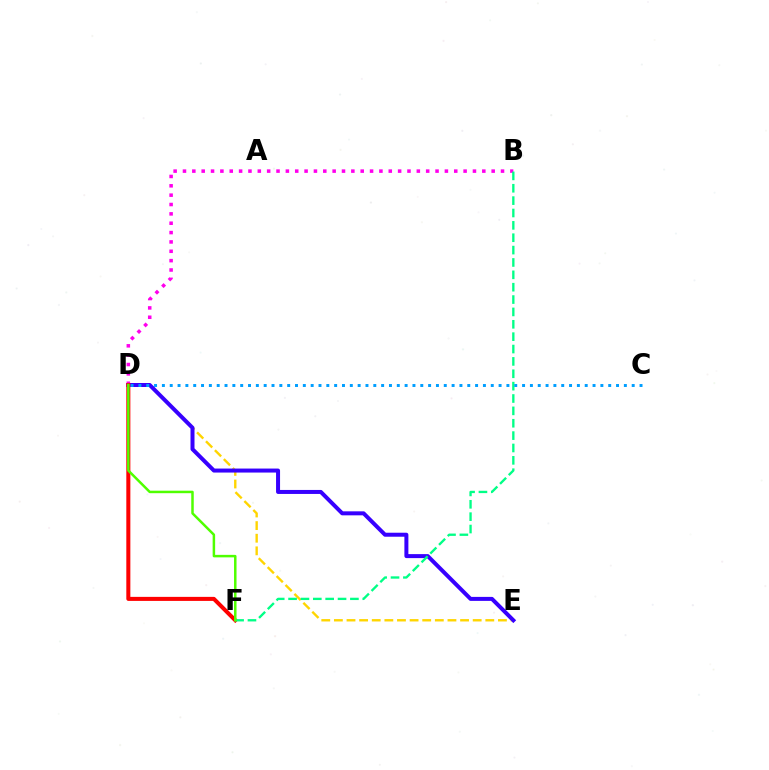{('D', 'E'): [{'color': '#ffd500', 'line_style': 'dashed', 'thickness': 1.71}, {'color': '#3700ff', 'line_style': 'solid', 'thickness': 2.88}], ('B', 'D'): [{'color': '#ff00ed', 'line_style': 'dotted', 'thickness': 2.54}], ('D', 'F'): [{'color': '#ff0000', 'line_style': 'solid', 'thickness': 2.91}, {'color': '#4fff00', 'line_style': 'solid', 'thickness': 1.8}], ('B', 'F'): [{'color': '#00ff86', 'line_style': 'dashed', 'thickness': 1.68}], ('C', 'D'): [{'color': '#009eff', 'line_style': 'dotted', 'thickness': 2.13}]}